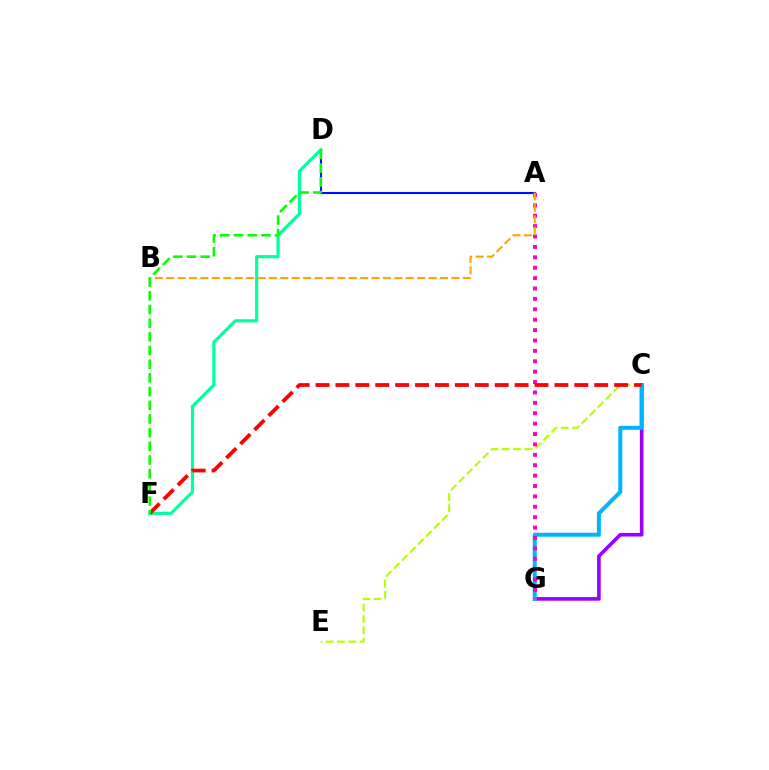{('C', 'E'): [{'color': '#b3ff00', 'line_style': 'dashed', 'thickness': 1.54}], ('A', 'D'): [{'color': '#0010ff', 'line_style': 'solid', 'thickness': 1.52}], ('C', 'G'): [{'color': '#9b00ff', 'line_style': 'solid', 'thickness': 2.61}, {'color': '#00b5ff', 'line_style': 'solid', 'thickness': 2.89}], ('D', 'F'): [{'color': '#00ff9d', 'line_style': 'solid', 'thickness': 2.29}, {'color': '#08ff00', 'line_style': 'dashed', 'thickness': 1.86}], ('A', 'G'): [{'color': '#ff00bd', 'line_style': 'dotted', 'thickness': 2.82}], ('C', 'F'): [{'color': '#ff0000', 'line_style': 'dashed', 'thickness': 2.7}], ('A', 'B'): [{'color': '#ffa500', 'line_style': 'dashed', 'thickness': 1.55}]}